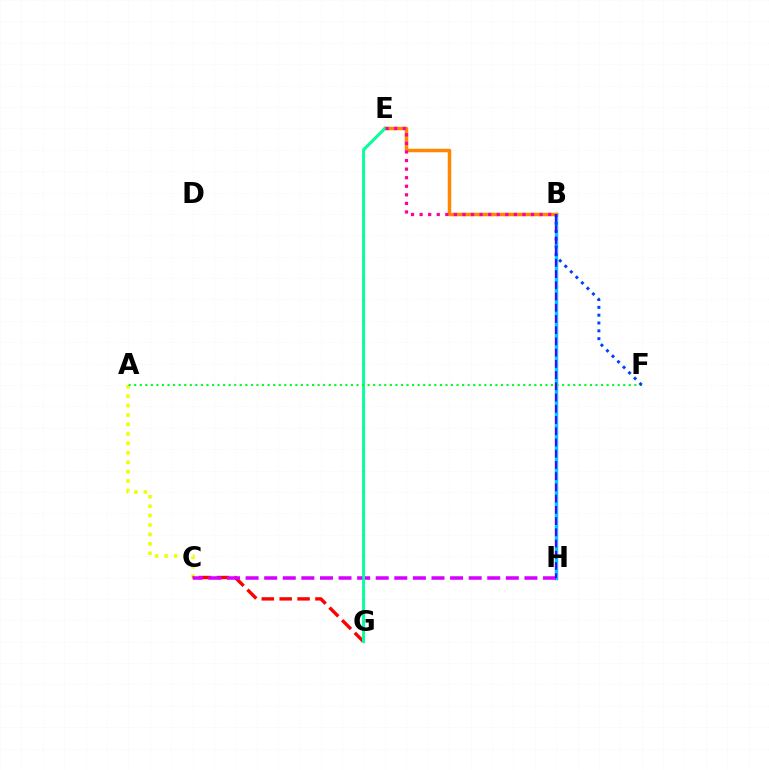{('A', 'C'): [{'color': '#eeff00', 'line_style': 'dotted', 'thickness': 2.56}], ('C', 'G'): [{'color': '#ff0000', 'line_style': 'dashed', 'thickness': 2.43}], ('B', 'H'): [{'color': '#00c7ff', 'line_style': 'solid', 'thickness': 2.48}, {'color': '#4f00ff', 'line_style': 'dashed', 'thickness': 1.53}], ('E', 'G'): [{'color': '#66ff00', 'line_style': 'solid', 'thickness': 2.08}, {'color': '#00ffaf', 'line_style': 'solid', 'thickness': 1.96}], ('B', 'E'): [{'color': '#ff8800', 'line_style': 'solid', 'thickness': 2.51}, {'color': '#ff00a0', 'line_style': 'dotted', 'thickness': 2.33}], ('C', 'H'): [{'color': '#d600ff', 'line_style': 'dashed', 'thickness': 2.53}], ('A', 'F'): [{'color': '#00ff27', 'line_style': 'dotted', 'thickness': 1.51}], ('B', 'F'): [{'color': '#003fff', 'line_style': 'dotted', 'thickness': 2.13}]}